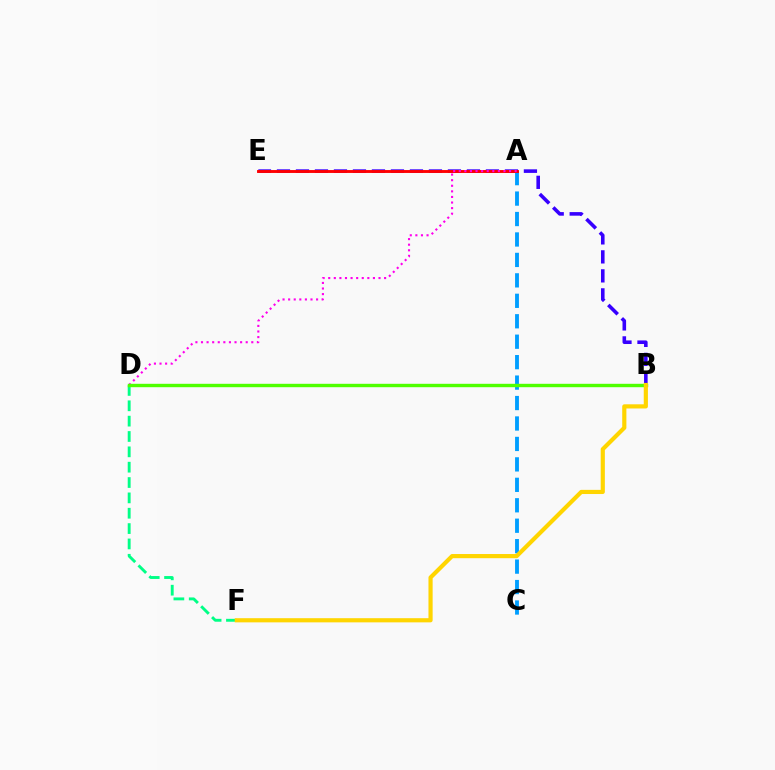{('D', 'F'): [{'color': '#00ff86', 'line_style': 'dashed', 'thickness': 2.09}], ('B', 'E'): [{'color': '#3700ff', 'line_style': 'dashed', 'thickness': 2.58}], ('A', 'C'): [{'color': '#009eff', 'line_style': 'dashed', 'thickness': 2.78}], ('A', 'E'): [{'color': '#ff0000', 'line_style': 'solid', 'thickness': 2.08}], ('A', 'D'): [{'color': '#ff00ed', 'line_style': 'dotted', 'thickness': 1.52}], ('B', 'D'): [{'color': '#4fff00', 'line_style': 'solid', 'thickness': 2.45}], ('B', 'F'): [{'color': '#ffd500', 'line_style': 'solid', 'thickness': 3.0}]}